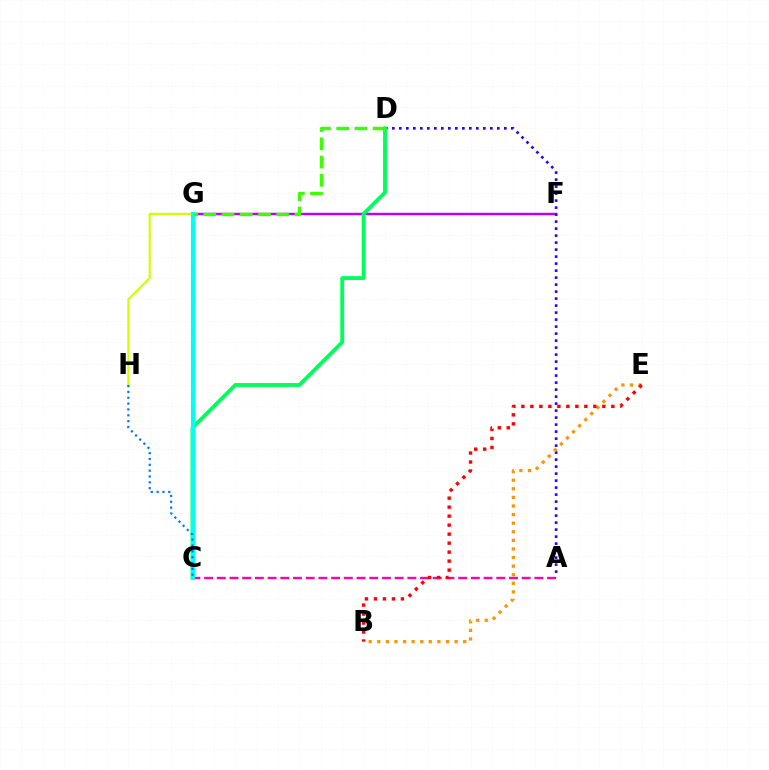{('G', 'H'): [{'color': '#d1ff00', 'line_style': 'solid', 'thickness': 1.53}], ('F', 'G'): [{'color': '#b900ff', 'line_style': 'solid', 'thickness': 1.75}], ('A', 'C'): [{'color': '#ff00ac', 'line_style': 'dashed', 'thickness': 1.73}], ('A', 'D'): [{'color': '#2500ff', 'line_style': 'dotted', 'thickness': 1.9}], ('B', 'E'): [{'color': '#ff9400', 'line_style': 'dotted', 'thickness': 2.33}, {'color': '#ff0000', 'line_style': 'dotted', 'thickness': 2.44}], ('C', 'D'): [{'color': '#00ff5c', 'line_style': 'solid', 'thickness': 2.78}], ('C', 'G'): [{'color': '#00fff6', 'line_style': 'solid', 'thickness': 2.98}], ('C', 'H'): [{'color': '#0074ff', 'line_style': 'dotted', 'thickness': 1.59}], ('D', 'G'): [{'color': '#3dff00', 'line_style': 'dashed', 'thickness': 2.48}]}